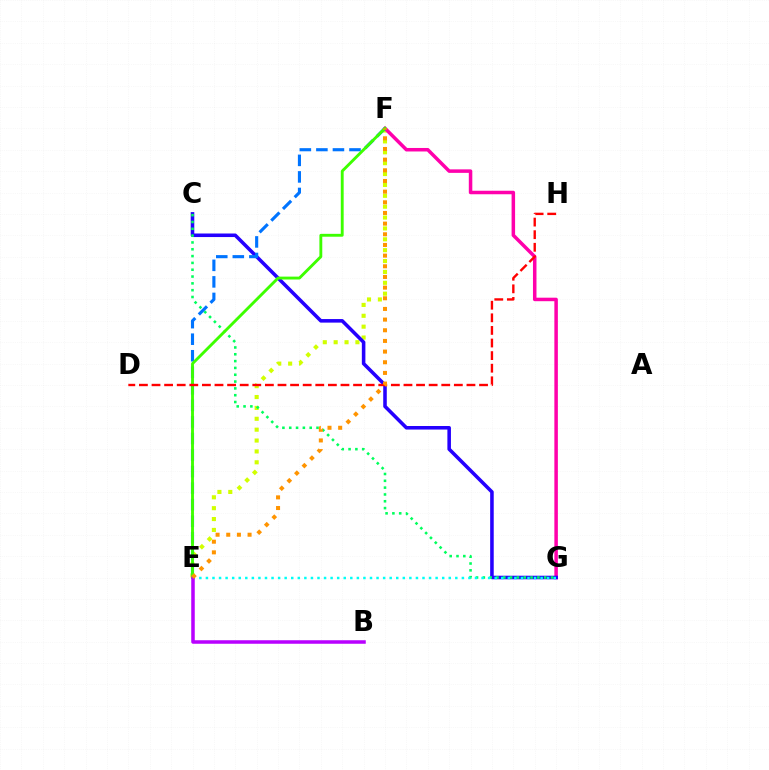{('E', 'F'): [{'color': '#d1ff00', 'line_style': 'dotted', 'thickness': 2.95}, {'color': '#0074ff', 'line_style': 'dashed', 'thickness': 2.25}, {'color': '#3dff00', 'line_style': 'solid', 'thickness': 2.07}, {'color': '#ff9400', 'line_style': 'dotted', 'thickness': 2.9}], ('F', 'G'): [{'color': '#ff00ac', 'line_style': 'solid', 'thickness': 2.52}], ('C', 'G'): [{'color': '#2500ff', 'line_style': 'solid', 'thickness': 2.56}, {'color': '#00ff5c', 'line_style': 'dotted', 'thickness': 1.85}], ('E', 'G'): [{'color': '#00fff6', 'line_style': 'dotted', 'thickness': 1.78}], ('D', 'H'): [{'color': '#ff0000', 'line_style': 'dashed', 'thickness': 1.71}], ('B', 'E'): [{'color': '#b900ff', 'line_style': 'solid', 'thickness': 2.53}]}